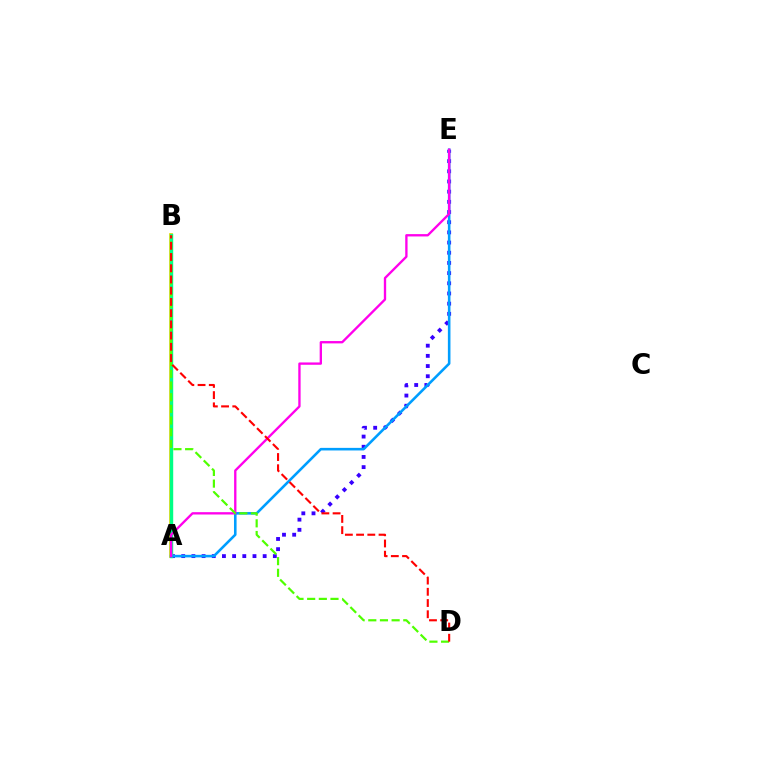{('A', 'B'): [{'color': '#ffd500', 'line_style': 'solid', 'thickness': 2.7}, {'color': '#00ff86', 'line_style': 'solid', 'thickness': 2.46}], ('A', 'E'): [{'color': '#3700ff', 'line_style': 'dotted', 'thickness': 2.77}, {'color': '#009eff', 'line_style': 'solid', 'thickness': 1.86}, {'color': '#ff00ed', 'line_style': 'solid', 'thickness': 1.68}], ('B', 'D'): [{'color': '#4fff00', 'line_style': 'dashed', 'thickness': 1.58}, {'color': '#ff0000', 'line_style': 'dashed', 'thickness': 1.52}]}